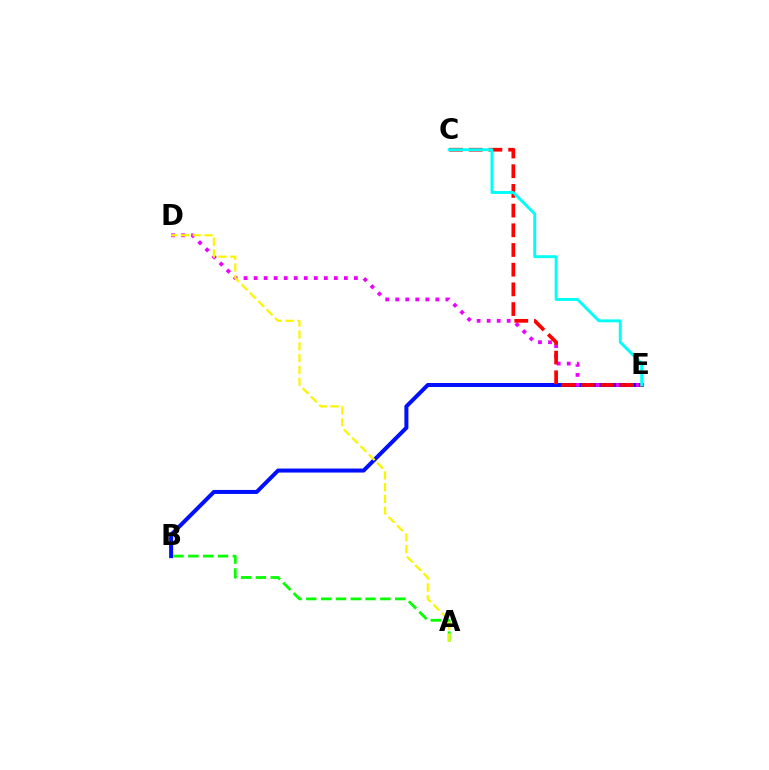{('B', 'E'): [{'color': '#0010ff', 'line_style': 'solid', 'thickness': 2.89}], ('A', 'B'): [{'color': '#08ff00', 'line_style': 'dashed', 'thickness': 2.01}], ('D', 'E'): [{'color': '#ee00ff', 'line_style': 'dotted', 'thickness': 2.73}], ('C', 'E'): [{'color': '#ff0000', 'line_style': 'dashed', 'thickness': 2.68}, {'color': '#00fff6', 'line_style': 'solid', 'thickness': 2.09}], ('A', 'D'): [{'color': '#fcf500', 'line_style': 'dashed', 'thickness': 1.6}]}